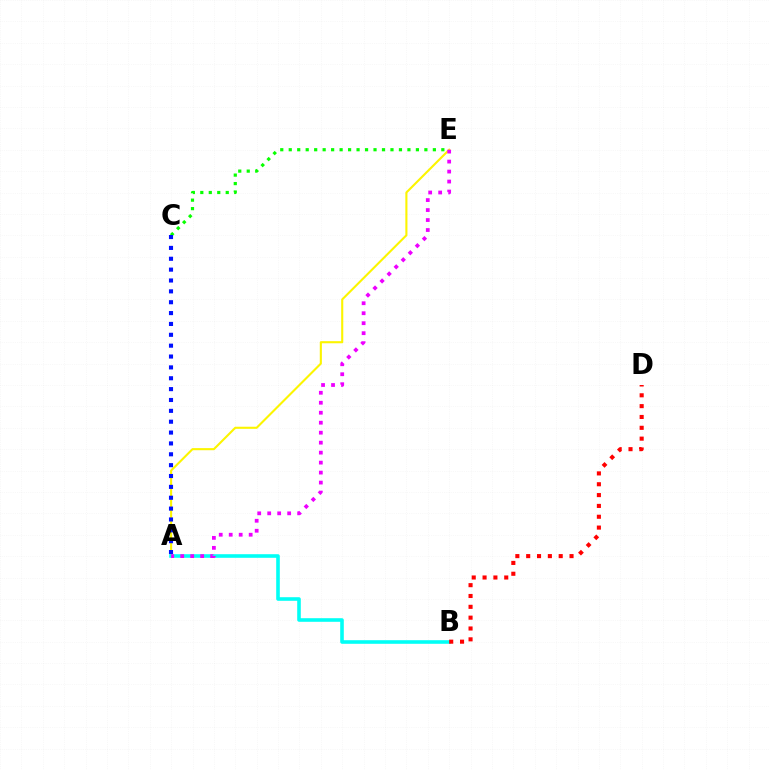{('C', 'E'): [{'color': '#08ff00', 'line_style': 'dotted', 'thickness': 2.3}], ('A', 'E'): [{'color': '#fcf500', 'line_style': 'solid', 'thickness': 1.52}, {'color': '#ee00ff', 'line_style': 'dotted', 'thickness': 2.71}], ('A', 'C'): [{'color': '#0010ff', 'line_style': 'dotted', 'thickness': 2.95}], ('A', 'B'): [{'color': '#00fff6', 'line_style': 'solid', 'thickness': 2.59}], ('B', 'D'): [{'color': '#ff0000', 'line_style': 'dotted', 'thickness': 2.94}]}